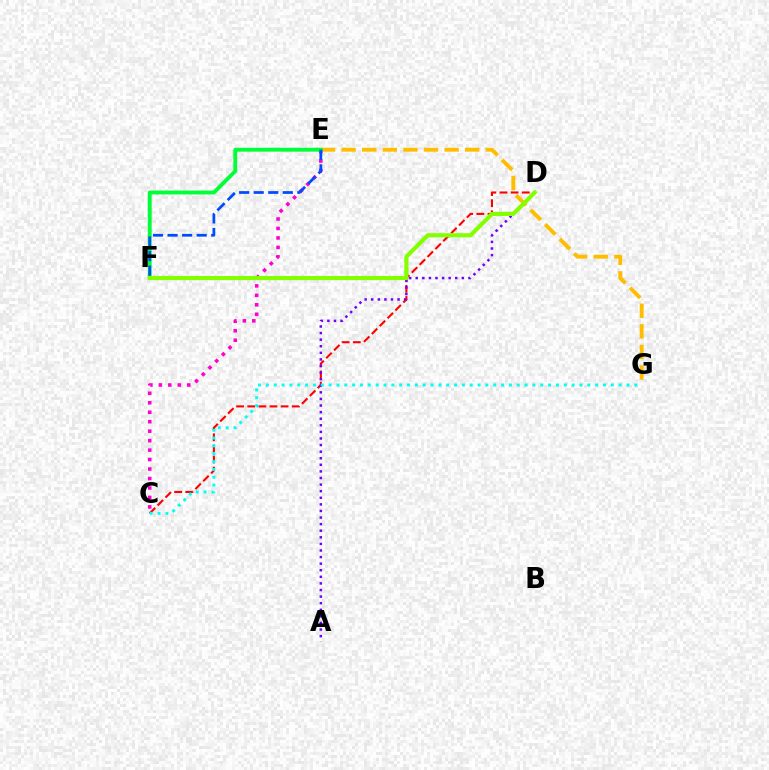{('C', 'D'): [{'color': '#ff0000', 'line_style': 'dashed', 'thickness': 1.51}], ('E', 'G'): [{'color': '#ffbd00', 'line_style': 'dashed', 'thickness': 2.8}], ('C', 'E'): [{'color': '#ff00cf', 'line_style': 'dotted', 'thickness': 2.57}], ('A', 'D'): [{'color': '#7200ff', 'line_style': 'dotted', 'thickness': 1.79}], ('C', 'G'): [{'color': '#00fff6', 'line_style': 'dotted', 'thickness': 2.13}], ('E', 'F'): [{'color': '#00ff39', 'line_style': 'solid', 'thickness': 2.79}, {'color': '#004bff', 'line_style': 'dashed', 'thickness': 1.98}], ('D', 'F'): [{'color': '#84ff00', 'line_style': 'solid', 'thickness': 2.97}]}